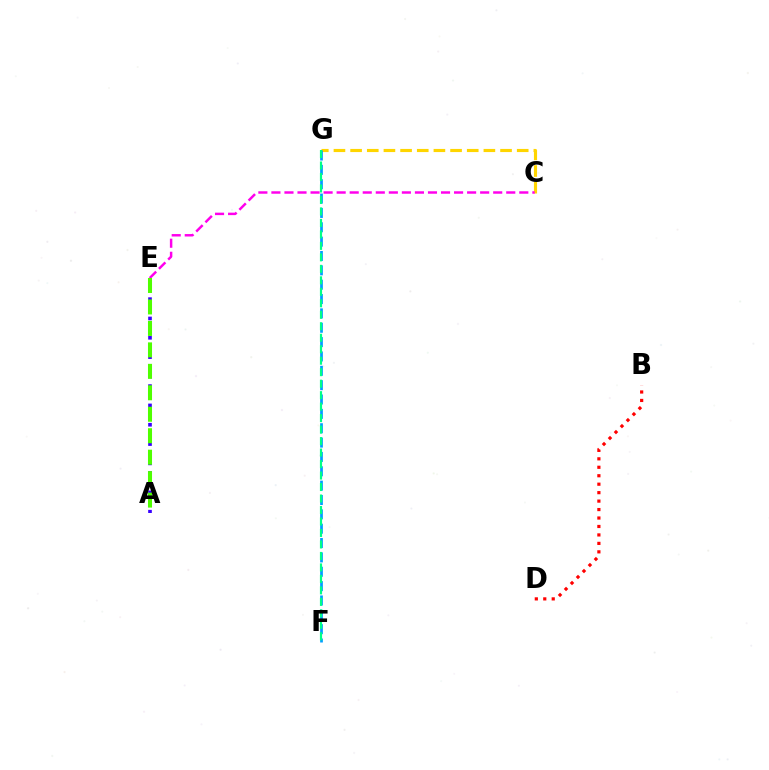{('B', 'D'): [{'color': '#ff0000', 'line_style': 'dotted', 'thickness': 2.3}], ('C', 'G'): [{'color': '#ffd500', 'line_style': 'dashed', 'thickness': 2.26}], ('C', 'E'): [{'color': '#ff00ed', 'line_style': 'dashed', 'thickness': 1.77}], ('F', 'G'): [{'color': '#009eff', 'line_style': 'dashed', 'thickness': 1.95}, {'color': '#00ff86', 'line_style': 'dashed', 'thickness': 1.56}], ('A', 'E'): [{'color': '#3700ff', 'line_style': 'dotted', 'thickness': 2.62}, {'color': '#4fff00', 'line_style': 'dashed', 'thickness': 2.92}]}